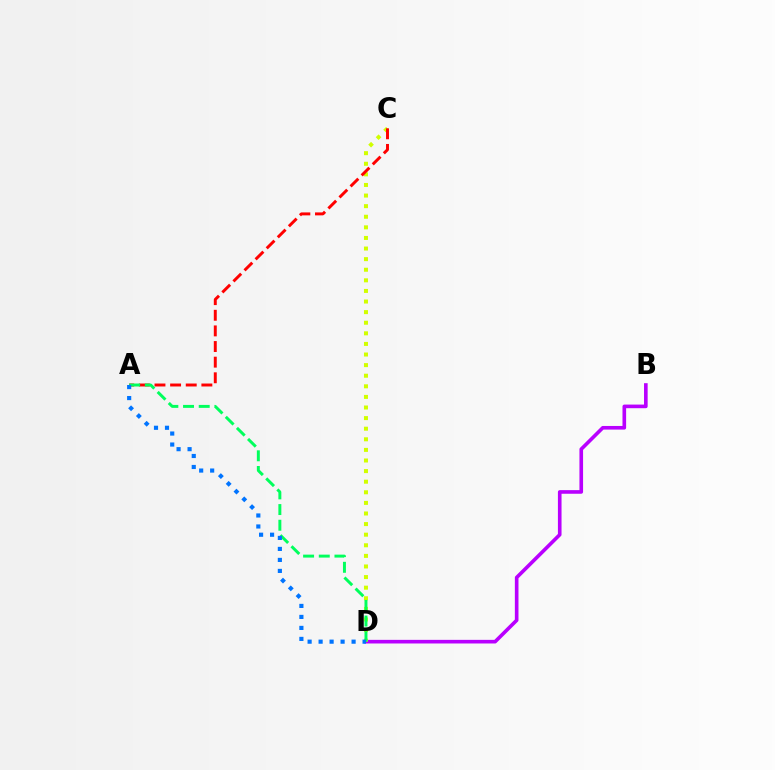{('B', 'D'): [{'color': '#b900ff', 'line_style': 'solid', 'thickness': 2.61}], ('C', 'D'): [{'color': '#d1ff00', 'line_style': 'dotted', 'thickness': 2.88}], ('A', 'C'): [{'color': '#ff0000', 'line_style': 'dashed', 'thickness': 2.12}], ('A', 'D'): [{'color': '#00ff5c', 'line_style': 'dashed', 'thickness': 2.13}, {'color': '#0074ff', 'line_style': 'dotted', 'thickness': 2.99}]}